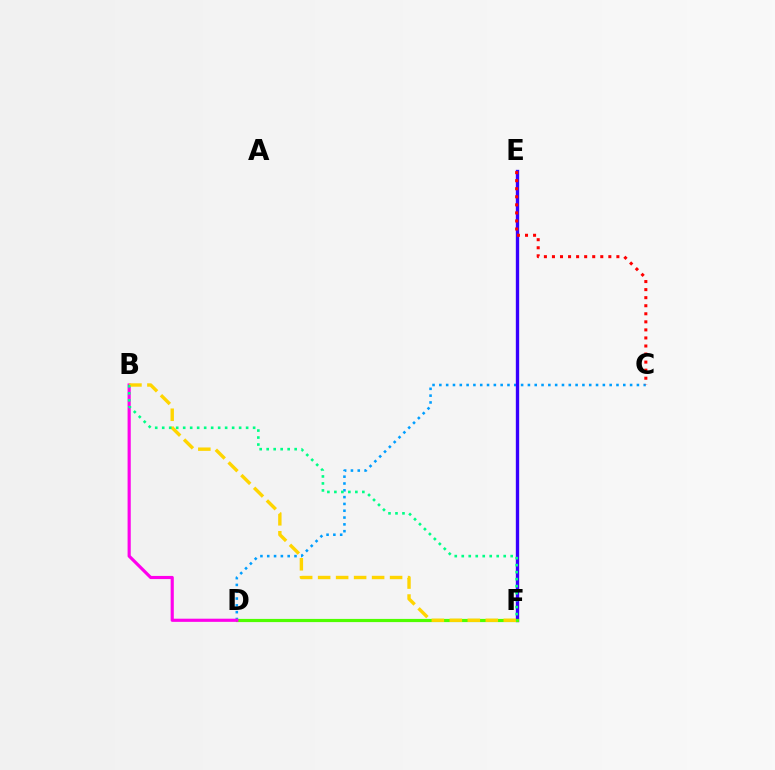{('C', 'D'): [{'color': '#009eff', 'line_style': 'dotted', 'thickness': 1.85}], ('E', 'F'): [{'color': '#3700ff', 'line_style': 'solid', 'thickness': 2.41}], ('D', 'F'): [{'color': '#4fff00', 'line_style': 'solid', 'thickness': 2.3}], ('B', 'D'): [{'color': '#ff00ed', 'line_style': 'solid', 'thickness': 2.27}], ('B', 'F'): [{'color': '#ffd500', 'line_style': 'dashed', 'thickness': 2.44}, {'color': '#00ff86', 'line_style': 'dotted', 'thickness': 1.9}], ('C', 'E'): [{'color': '#ff0000', 'line_style': 'dotted', 'thickness': 2.19}]}